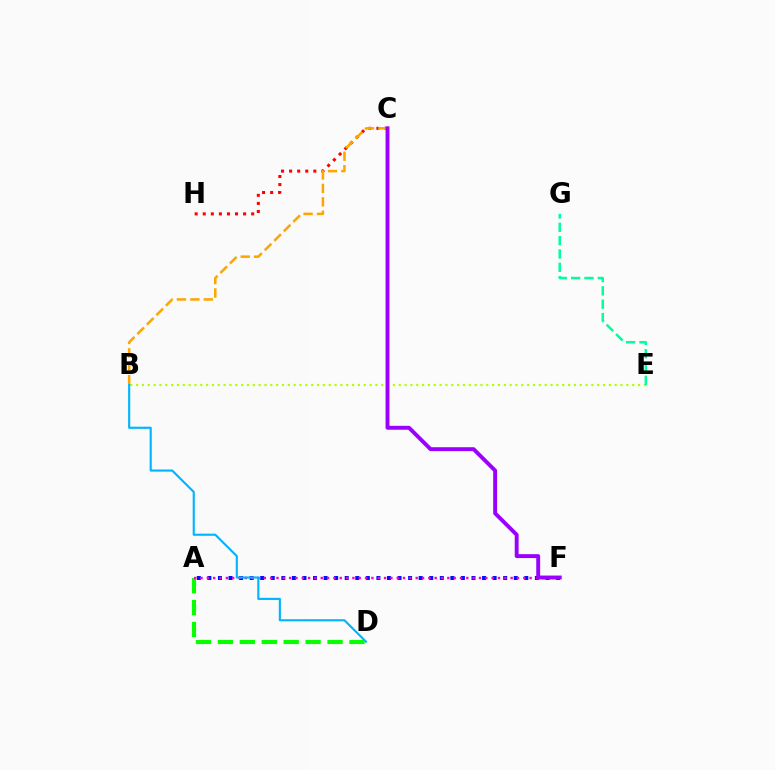{('C', 'H'): [{'color': '#ff0000', 'line_style': 'dotted', 'thickness': 2.19}], ('B', 'C'): [{'color': '#ffa500', 'line_style': 'dashed', 'thickness': 1.82}], ('A', 'D'): [{'color': '#08ff00', 'line_style': 'dashed', 'thickness': 2.98}], ('A', 'F'): [{'color': '#0010ff', 'line_style': 'dotted', 'thickness': 2.87}, {'color': '#ff00bd', 'line_style': 'dotted', 'thickness': 1.72}], ('B', 'E'): [{'color': '#b3ff00', 'line_style': 'dotted', 'thickness': 1.59}], ('B', 'D'): [{'color': '#00b5ff', 'line_style': 'solid', 'thickness': 1.54}], ('C', 'F'): [{'color': '#9b00ff', 'line_style': 'solid', 'thickness': 2.81}], ('E', 'G'): [{'color': '#00ff9d', 'line_style': 'dashed', 'thickness': 1.81}]}